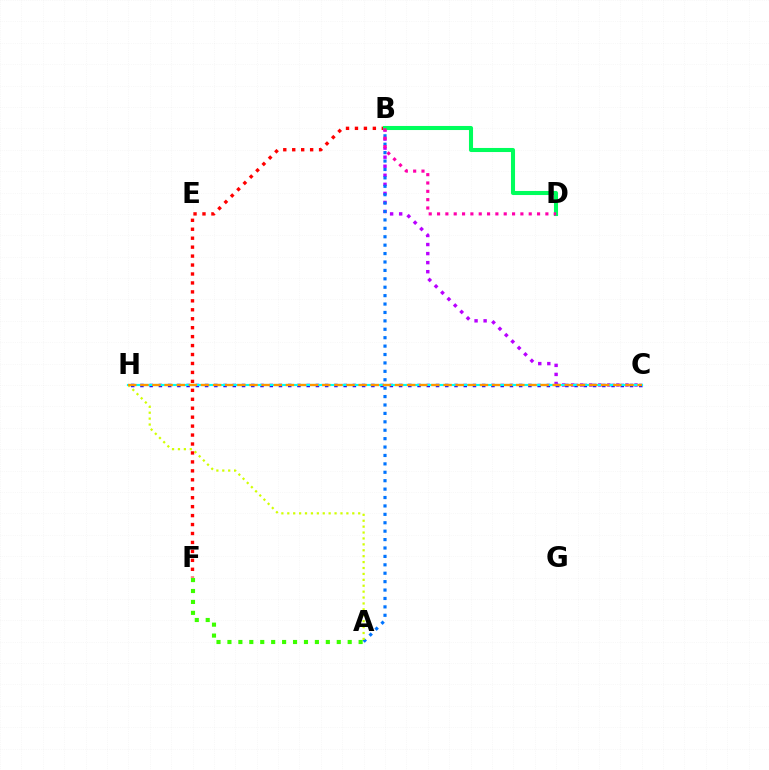{('B', 'C'): [{'color': '#b900ff', 'line_style': 'dotted', 'thickness': 2.46}], ('C', 'H'): [{'color': '#2500ff', 'line_style': 'dotted', 'thickness': 2.51}, {'color': '#00fff6', 'line_style': 'solid', 'thickness': 1.56}, {'color': '#ff9400', 'line_style': 'dashed', 'thickness': 1.65}], ('A', 'B'): [{'color': '#0074ff', 'line_style': 'dotted', 'thickness': 2.29}], ('A', 'H'): [{'color': '#d1ff00', 'line_style': 'dotted', 'thickness': 1.61}], ('B', 'F'): [{'color': '#ff0000', 'line_style': 'dotted', 'thickness': 2.43}], ('B', 'D'): [{'color': '#00ff5c', 'line_style': 'solid', 'thickness': 2.93}, {'color': '#ff00ac', 'line_style': 'dotted', 'thickness': 2.26}], ('A', 'F'): [{'color': '#3dff00', 'line_style': 'dotted', 'thickness': 2.97}]}